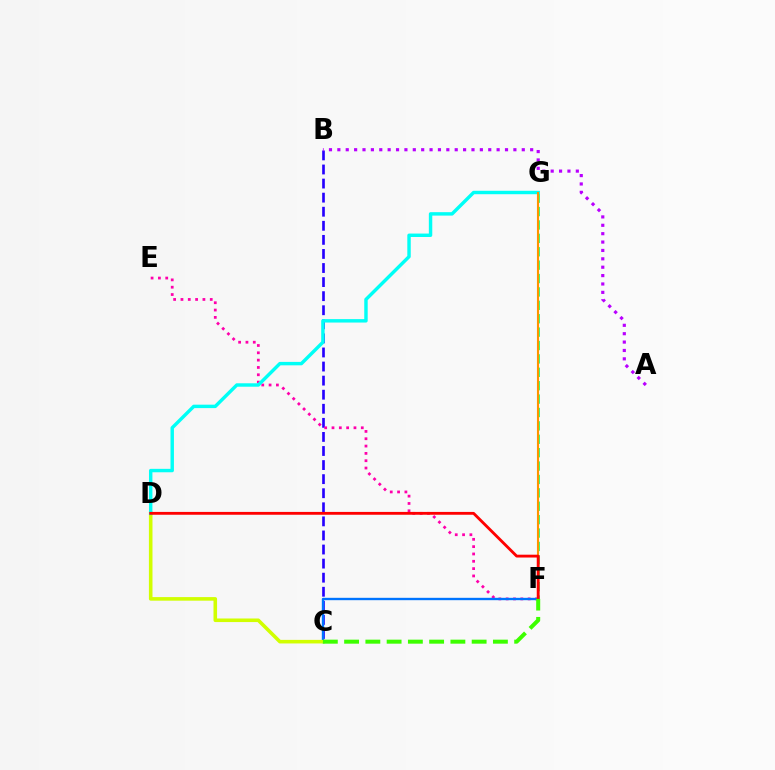{('B', 'C'): [{'color': '#2500ff', 'line_style': 'dashed', 'thickness': 1.91}], ('E', 'F'): [{'color': '#ff00ac', 'line_style': 'dotted', 'thickness': 1.99}], ('C', 'F'): [{'color': '#0074ff', 'line_style': 'solid', 'thickness': 1.7}, {'color': '#3dff00', 'line_style': 'dashed', 'thickness': 2.89}], ('F', 'G'): [{'color': '#00ff5c', 'line_style': 'dashed', 'thickness': 1.82}, {'color': '#ff9400', 'line_style': 'solid', 'thickness': 1.51}], ('C', 'D'): [{'color': '#d1ff00', 'line_style': 'solid', 'thickness': 2.57}], ('D', 'G'): [{'color': '#00fff6', 'line_style': 'solid', 'thickness': 2.47}], ('A', 'B'): [{'color': '#b900ff', 'line_style': 'dotted', 'thickness': 2.28}], ('D', 'F'): [{'color': '#ff0000', 'line_style': 'solid', 'thickness': 2.04}]}